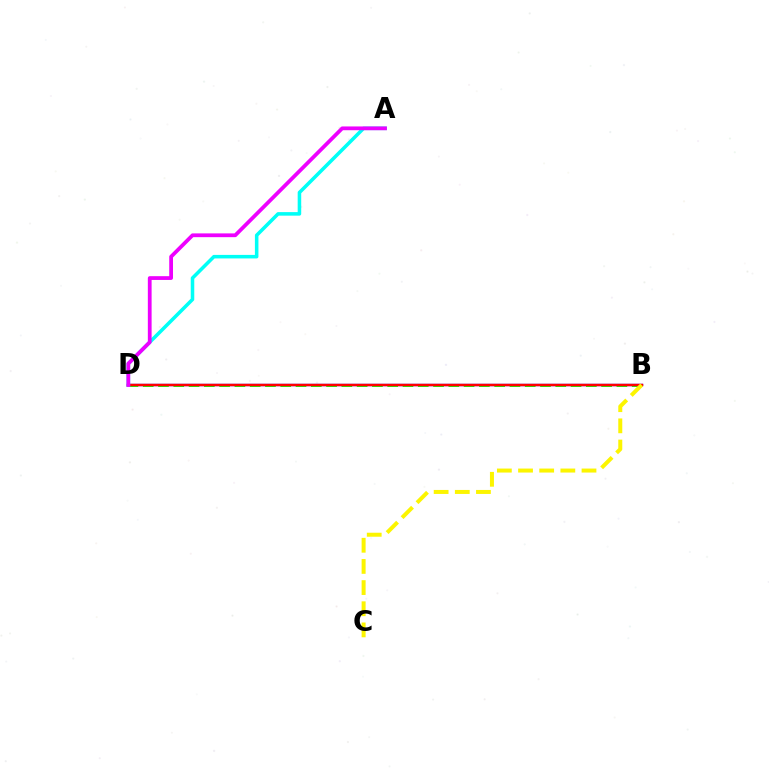{('B', 'D'): [{'color': '#0010ff', 'line_style': 'solid', 'thickness': 1.67}, {'color': '#08ff00', 'line_style': 'dashed', 'thickness': 2.08}, {'color': '#ff0000', 'line_style': 'solid', 'thickness': 1.76}], ('B', 'C'): [{'color': '#fcf500', 'line_style': 'dashed', 'thickness': 2.87}], ('A', 'D'): [{'color': '#00fff6', 'line_style': 'solid', 'thickness': 2.55}, {'color': '#ee00ff', 'line_style': 'solid', 'thickness': 2.72}]}